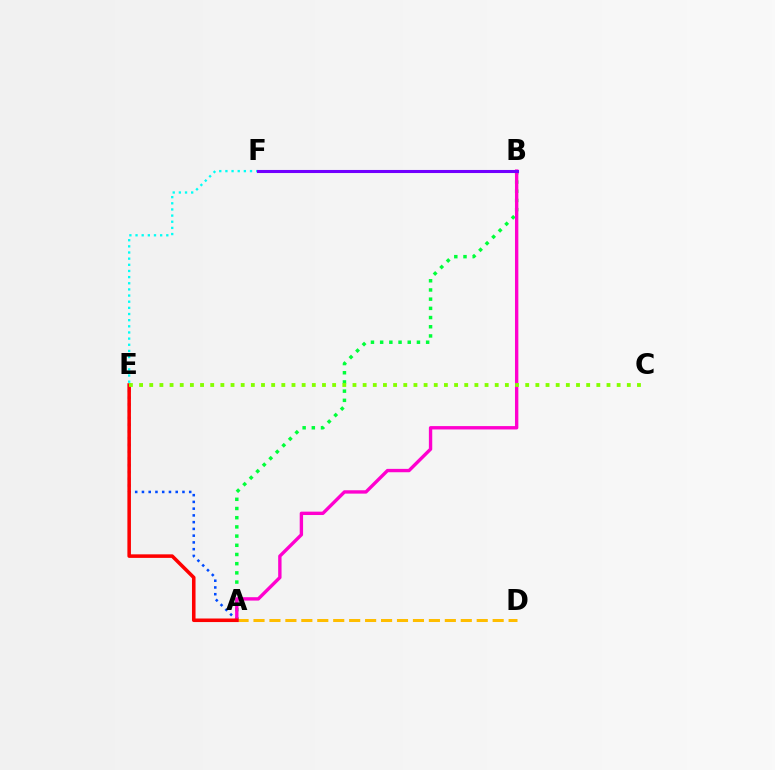{('A', 'D'): [{'color': '#ffbd00', 'line_style': 'dashed', 'thickness': 2.17}], ('A', 'E'): [{'color': '#004bff', 'line_style': 'dotted', 'thickness': 1.83}, {'color': '#ff0000', 'line_style': 'solid', 'thickness': 2.56}], ('E', 'F'): [{'color': '#00fff6', 'line_style': 'dotted', 'thickness': 1.67}], ('A', 'B'): [{'color': '#00ff39', 'line_style': 'dotted', 'thickness': 2.5}, {'color': '#ff00cf', 'line_style': 'solid', 'thickness': 2.43}], ('B', 'F'): [{'color': '#7200ff', 'line_style': 'solid', 'thickness': 2.21}], ('C', 'E'): [{'color': '#84ff00', 'line_style': 'dotted', 'thickness': 2.76}]}